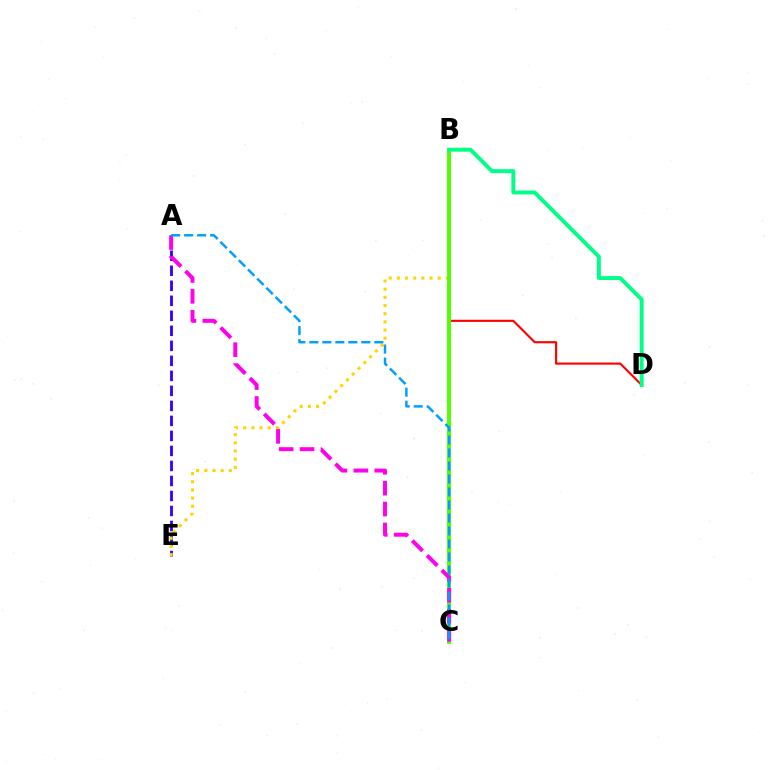{('B', 'D'): [{'color': '#ff0000', 'line_style': 'solid', 'thickness': 1.53}, {'color': '#00ff86', 'line_style': 'solid', 'thickness': 2.82}], ('A', 'E'): [{'color': '#3700ff', 'line_style': 'dashed', 'thickness': 2.04}], ('B', 'E'): [{'color': '#ffd500', 'line_style': 'dotted', 'thickness': 2.22}], ('B', 'C'): [{'color': '#4fff00', 'line_style': 'solid', 'thickness': 2.81}], ('A', 'C'): [{'color': '#ff00ed', 'line_style': 'dashed', 'thickness': 2.84}, {'color': '#009eff', 'line_style': 'dashed', 'thickness': 1.77}]}